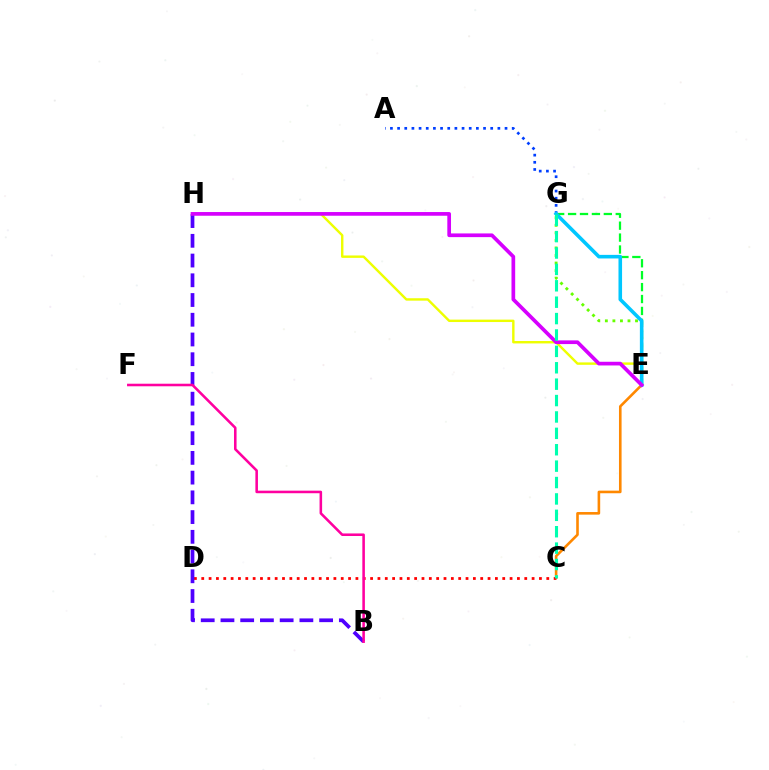{('E', 'G'): [{'color': '#00ff27', 'line_style': 'dashed', 'thickness': 1.62}, {'color': '#66ff00', 'line_style': 'dotted', 'thickness': 2.05}, {'color': '#00c7ff', 'line_style': 'solid', 'thickness': 2.58}], ('C', 'E'): [{'color': '#ff8800', 'line_style': 'solid', 'thickness': 1.88}], ('C', 'D'): [{'color': '#ff0000', 'line_style': 'dotted', 'thickness': 1.99}], ('A', 'G'): [{'color': '#003fff', 'line_style': 'dotted', 'thickness': 1.95}], ('B', 'H'): [{'color': '#4f00ff', 'line_style': 'dashed', 'thickness': 2.68}], ('E', 'H'): [{'color': '#eeff00', 'line_style': 'solid', 'thickness': 1.74}, {'color': '#d600ff', 'line_style': 'solid', 'thickness': 2.66}], ('B', 'F'): [{'color': '#ff00a0', 'line_style': 'solid', 'thickness': 1.85}], ('C', 'G'): [{'color': '#00ffaf', 'line_style': 'dashed', 'thickness': 2.23}]}